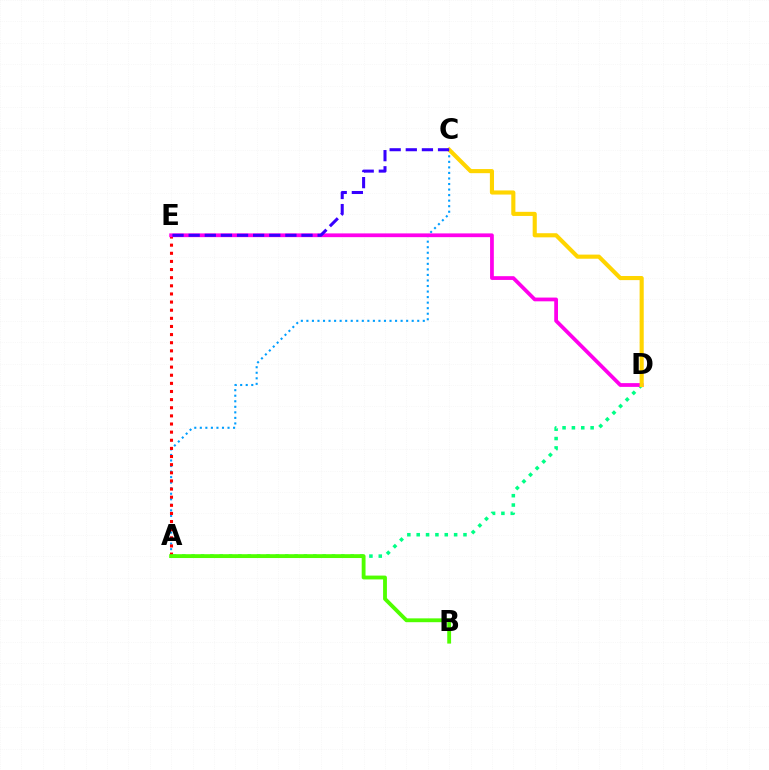{('A', 'C'): [{'color': '#009eff', 'line_style': 'dotted', 'thickness': 1.51}], ('A', 'E'): [{'color': '#ff0000', 'line_style': 'dotted', 'thickness': 2.21}], ('A', 'D'): [{'color': '#00ff86', 'line_style': 'dotted', 'thickness': 2.54}], ('D', 'E'): [{'color': '#ff00ed', 'line_style': 'solid', 'thickness': 2.71}], ('C', 'D'): [{'color': '#ffd500', 'line_style': 'solid', 'thickness': 2.97}], ('A', 'B'): [{'color': '#4fff00', 'line_style': 'solid', 'thickness': 2.76}], ('C', 'E'): [{'color': '#3700ff', 'line_style': 'dashed', 'thickness': 2.19}]}